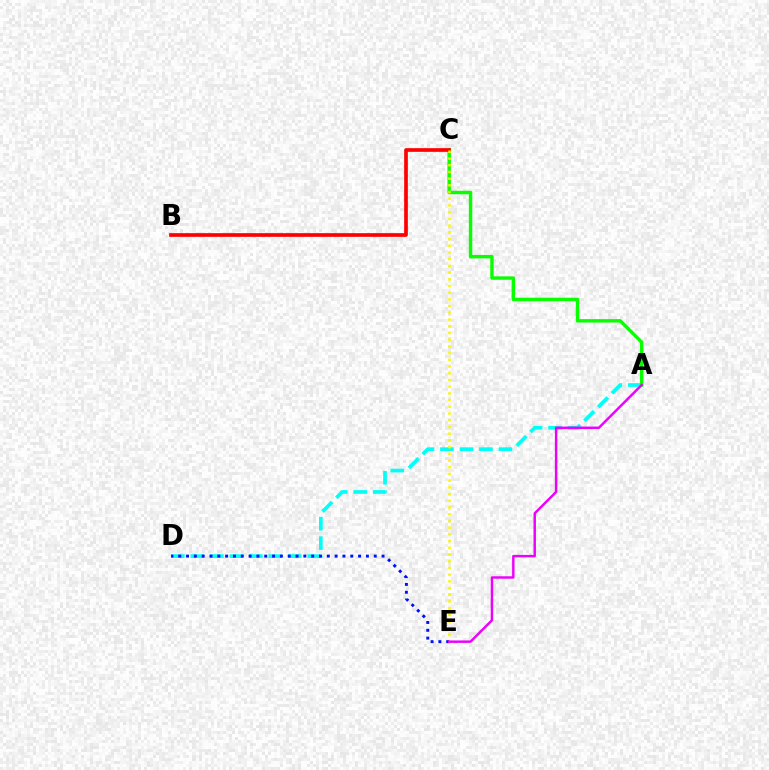{('A', 'D'): [{'color': '#00fff6', 'line_style': 'dashed', 'thickness': 2.65}], ('A', 'C'): [{'color': '#08ff00', 'line_style': 'solid', 'thickness': 2.47}], ('B', 'C'): [{'color': '#ff0000', 'line_style': 'solid', 'thickness': 2.65}], ('C', 'E'): [{'color': '#fcf500', 'line_style': 'dotted', 'thickness': 1.82}], ('D', 'E'): [{'color': '#0010ff', 'line_style': 'dotted', 'thickness': 2.12}], ('A', 'E'): [{'color': '#ee00ff', 'line_style': 'solid', 'thickness': 1.76}]}